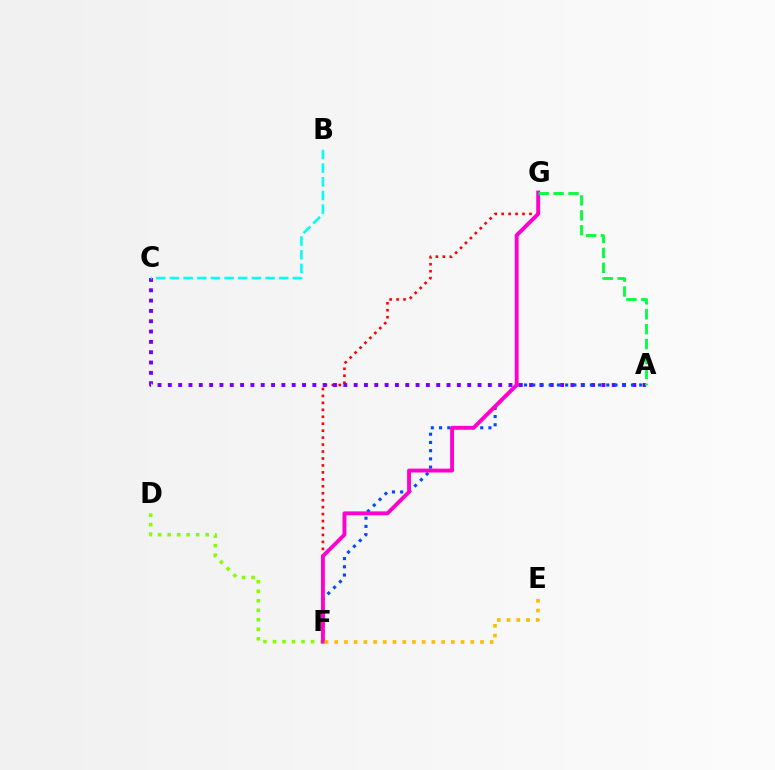{('F', 'G'): [{'color': '#ff0000', 'line_style': 'dotted', 'thickness': 1.89}, {'color': '#ff00cf', 'line_style': 'solid', 'thickness': 2.79}], ('A', 'C'): [{'color': '#7200ff', 'line_style': 'dotted', 'thickness': 2.8}], ('B', 'C'): [{'color': '#00fff6', 'line_style': 'dashed', 'thickness': 1.86}], ('A', 'F'): [{'color': '#004bff', 'line_style': 'dotted', 'thickness': 2.24}], ('D', 'F'): [{'color': '#84ff00', 'line_style': 'dotted', 'thickness': 2.58}], ('A', 'G'): [{'color': '#00ff39', 'line_style': 'dashed', 'thickness': 2.02}], ('E', 'F'): [{'color': '#ffbd00', 'line_style': 'dotted', 'thickness': 2.64}]}